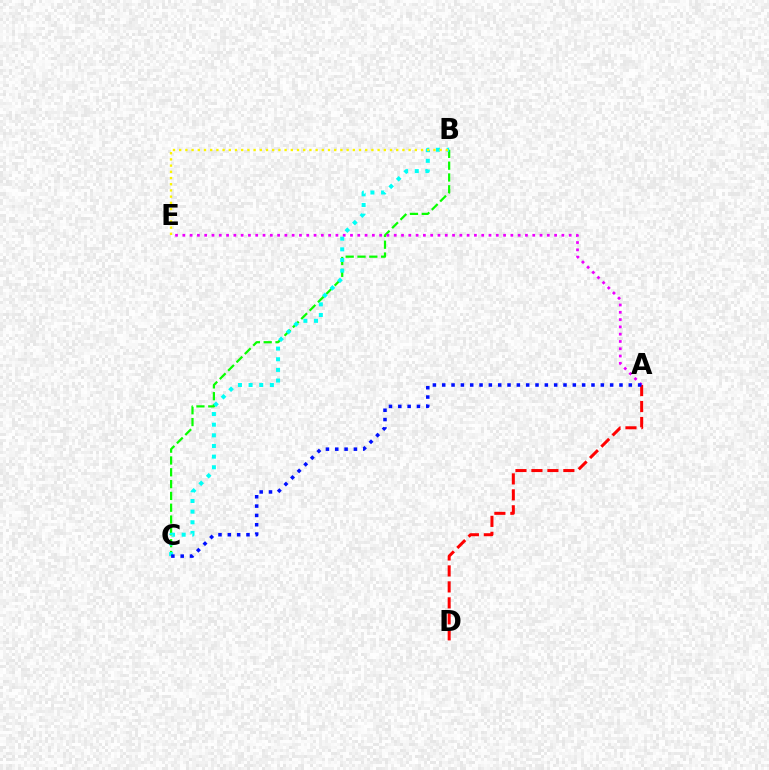{('B', 'C'): [{'color': '#08ff00', 'line_style': 'dashed', 'thickness': 1.61}, {'color': '#00fff6', 'line_style': 'dotted', 'thickness': 2.89}], ('A', 'D'): [{'color': '#ff0000', 'line_style': 'dashed', 'thickness': 2.17}], ('A', 'E'): [{'color': '#ee00ff', 'line_style': 'dotted', 'thickness': 1.98}], ('B', 'E'): [{'color': '#fcf500', 'line_style': 'dotted', 'thickness': 1.68}], ('A', 'C'): [{'color': '#0010ff', 'line_style': 'dotted', 'thickness': 2.53}]}